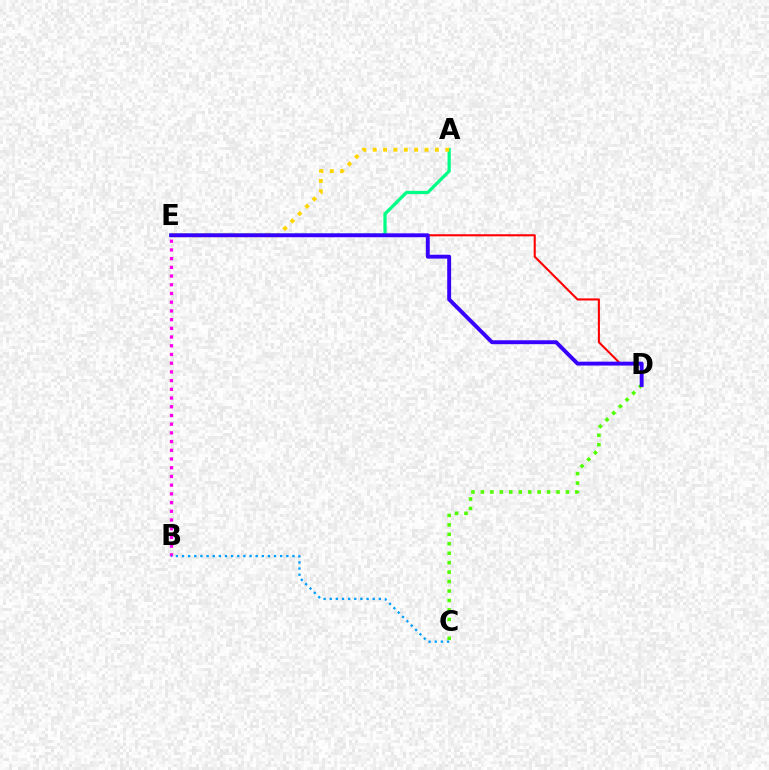{('D', 'E'): [{'color': '#ff0000', 'line_style': 'solid', 'thickness': 1.5}, {'color': '#3700ff', 'line_style': 'solid', 'thickness': 2.81}], ('B', 'E'): [{'color': '#ff00ed', 'line_style': 'dotted', 'thickness': 2.37}], ('A', 'E'): [{'color': '#00ff86', 'line_style': 'solid', 'thickness': 2.35}, {'color': '#ffd500', 'line_style': 'dotted', 'thickness': 2.81}], ('B', 'C'): [{'color': '#009eff', 'line_style': 'dotted', 'thickness': 1.67}], ('C', 'D'): [{'color': '#4fff00', 'line_style': 'dotted', 'thickness': 2.57}]}